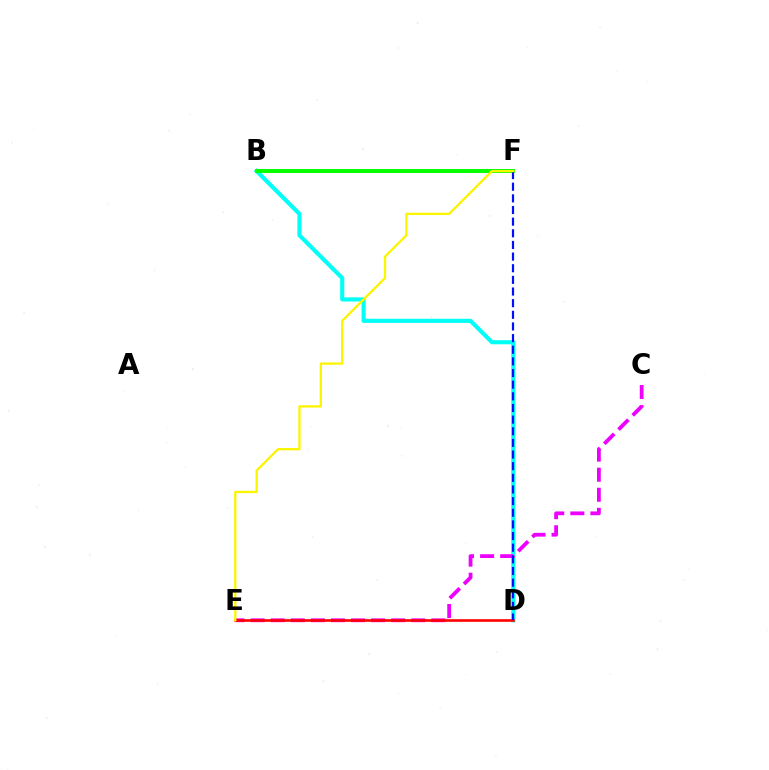{('B', 'D'): [{'color': '#00fff6', 'line_style': 'solid', 'thickness': 2.96}], ('B', 'F'): [{'color': '#08ff00', 'line_style': 'solid', 'thickness': 2.87}], ('C', 'E'): [{'color': '#ee00ff', 'line_style': 'dashed', 'thickness': 2.73}], ('D', 'E'): [{'color': '#ff0000', 'line_style': 'solid', 'thickness': 1.89}], ('D', 'F'): [{'color': '#0010ff', 'line_style': 'dashed', 'thickness': 1.58}], ('E', 'F'): [{'color': '#fcf500', 'line_style': 'solid', 'thickness': 1.67}]}